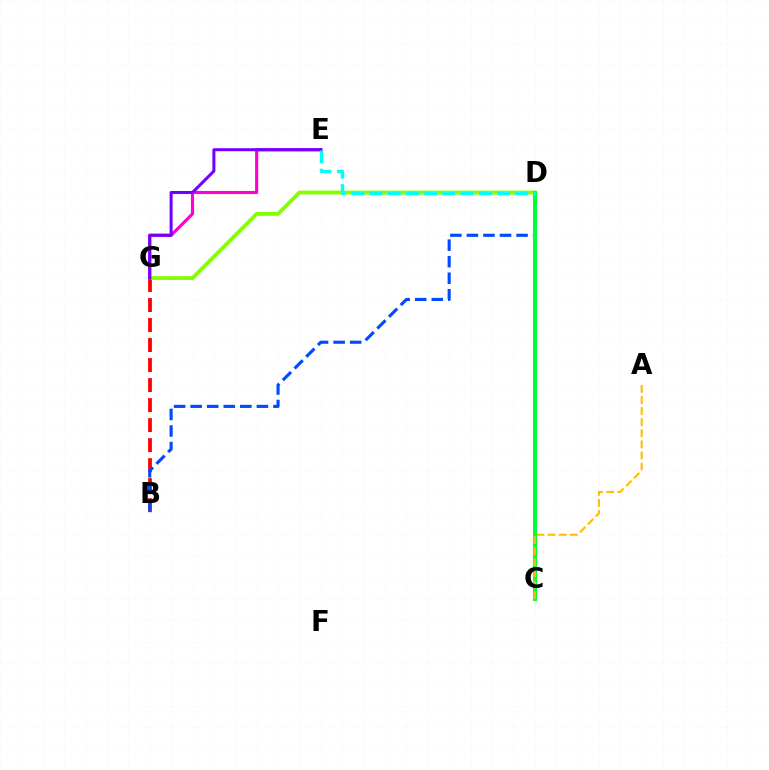{('B', 'G'): [{'color': '#ff0000', 'line_style': 'dashed', 'thickness': 2.72}], ('B', 'D'): [{'color': '#004bff', 'line_style': 'dashed', 'thickness': 2.25}], ('D', 'G'): [{'color': '#84ff00', 'line_style': 'solid', 'thickness': 2.77}], ('C', 'D'): [{'color': '#00ff39', 'line_style': 'solid', 'thickness': 2.92}], ('E', 'G'): [{'color': '#ff00cf', 'line_style': 'solid', 'thickness': 2.25}, {'color': '#7200ff', 'line_style': 'solid', 'thickness': 2.18}], ('A', 'C'): [{'color': '#ffbd00', 'line_style': 'dashed', 'thickness': 1.51}], ('D', 'E'): [{'color': '#00fff6', 'line_style': 'dashed', 'thickness': 2.48}]}